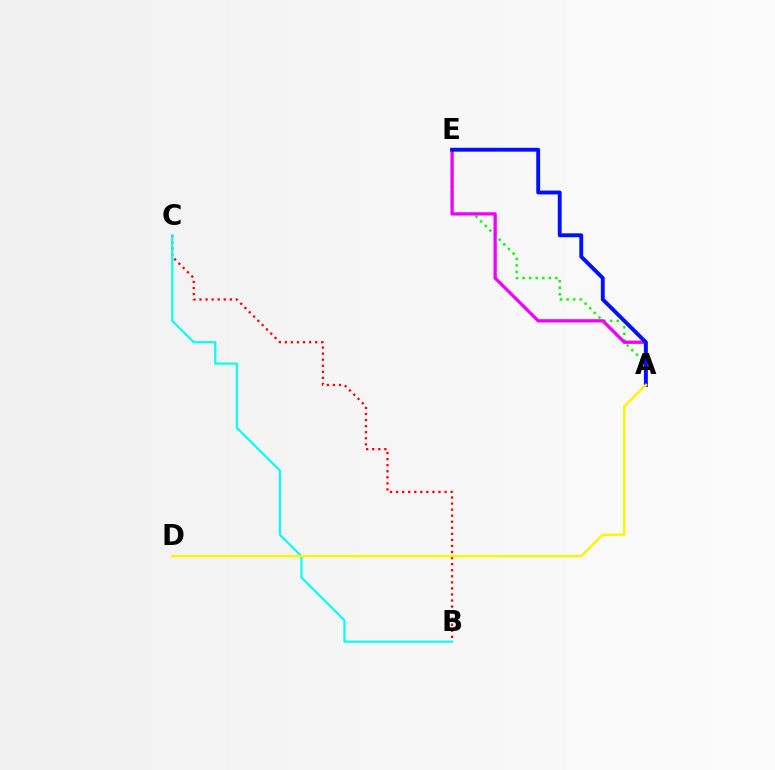{('A', 'E'): [{'color': '#08ff00', 'line_style': 'dotted', 'thickness': 1.78}, {'color': '#ee00ff', 'line_style': 'solid', 'thickness': 2.36}, {'color': '#0010ff', 'line_style': 'solid', 'thickness': 2.79}], ('B', 'C'): [{'color': '#ff0000', 'line_style': 'dotted', 'thickness': 1.65}, {'color': '#00fff6', 'line_style': 'solid', 'thickness': 1.54}], ('A', 'D'): [{'color': '#fcf500', 'line_style': 'solid', 'thickness': 1.75}]}